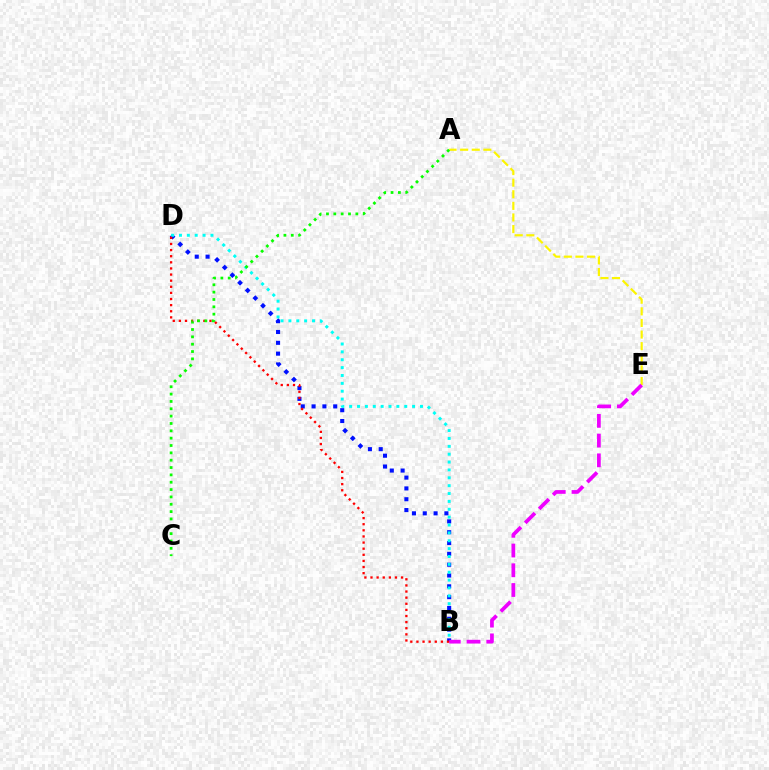{('A', 'E'): [{'color': '#fcf500', 'line_style': 'dashed', 'thickness': 1.58}], ('B', 'D'): [{'color': '#0010ff', 'line_style': 'dotted', 'thickness': 2.94}, {'color': '#00fff6', 'line_style': 'dotted', 'thickness': 2.14}, {'color': '#ff0000', 'line_style': 'dotted', 'thickness': 1.66}], ('B', 'E'): [{'color': '#ee00ff', 'line_style': 'dashed', 'thickness': 2.68}], ('A', 'C'): [{'color': '#08ff00', 'line_style': 'dotted', 'thickness': 2.0}]}